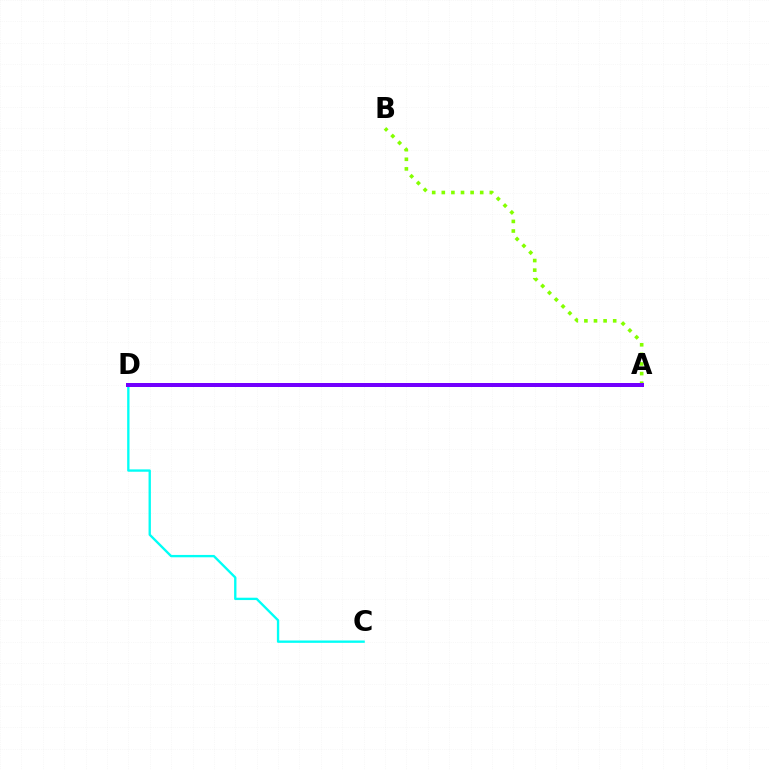{('C', 'D'): [{'color': '#00fff6', 'line_style': 'solid', 'thickness': 1.69}], ('A', 'B'): [{'color': '#84ff00', 'line_style': 'dotted', 'thickness': 2.61}], ('A', 'D'): [{'color': '#ff0000', 'line_style': 'solid', 'thickness': 2.82}, {'color': '#7200ff', 'line_style': 'solid', 'thickness': 2.86}]}